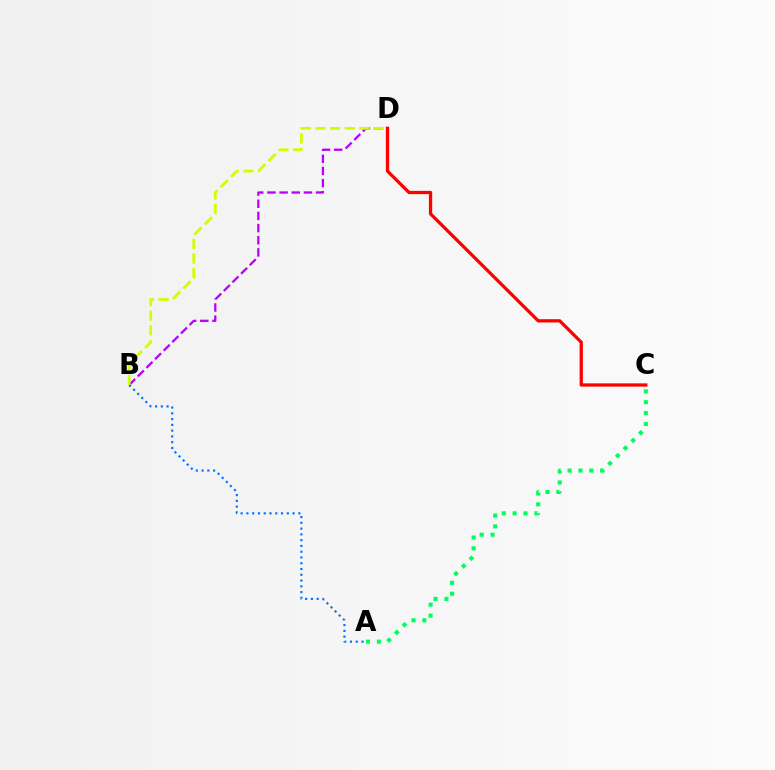{('B', 'D'): [{'color': '#b900ff', 'line_style': 'dashed', 'thickness': 1.65}, {'color': '#d1ff00', 'line_style': 'dashed', 'thickness': 1.99}], ('C', 'D'): [{'color': '#ff0000', 'line_style': 'solid', 'thickness': 2.36}], ('A', 'B'): [{'color': '#0074ff', 'line_style': 'dotted', 'thickness': 1.57}], ('A', 'C'): [{'color': '#00ff5c', 'line_style': 'dotted', 'thickness': 2.95}]}